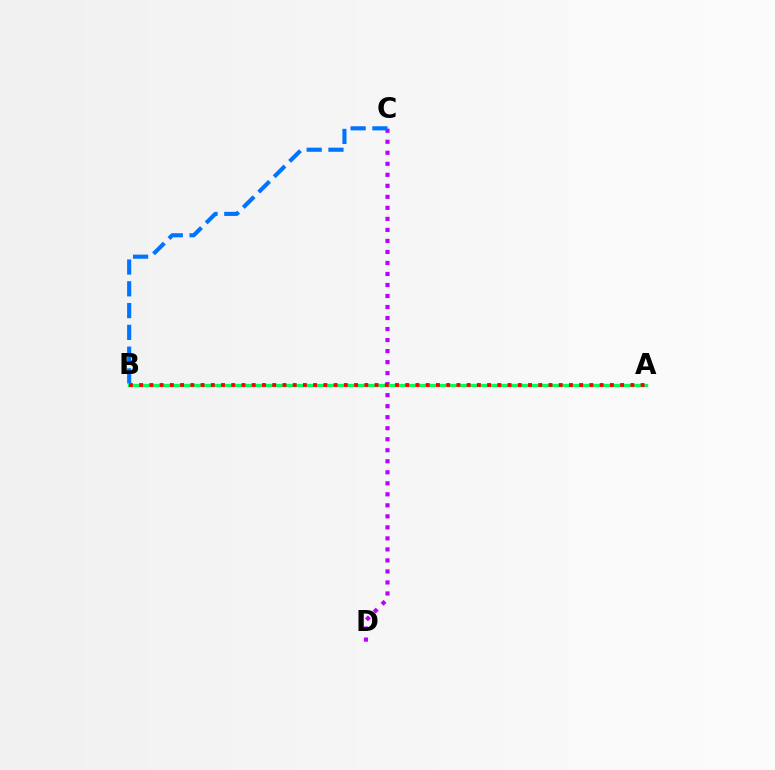{('C', 'D'): [{'color': '#b900ff', 'line_style': 'dotted', 'thickness': 2.99}], ('A', 'B'): [{'color': '#d1ff00', 'line_style': 'solid', 'thickness': 1.87}, {'color': '#00ff5c', 'line_style': 'solid', 'thickness': 2.34}, {'color': '#ff0000', 'line_style': 'dotted', 'thickness': 2.78}], ('B', 'C'): [{'color': '#0074ff', 'line_style': 'dashed', 'thickness': 2.96}]}